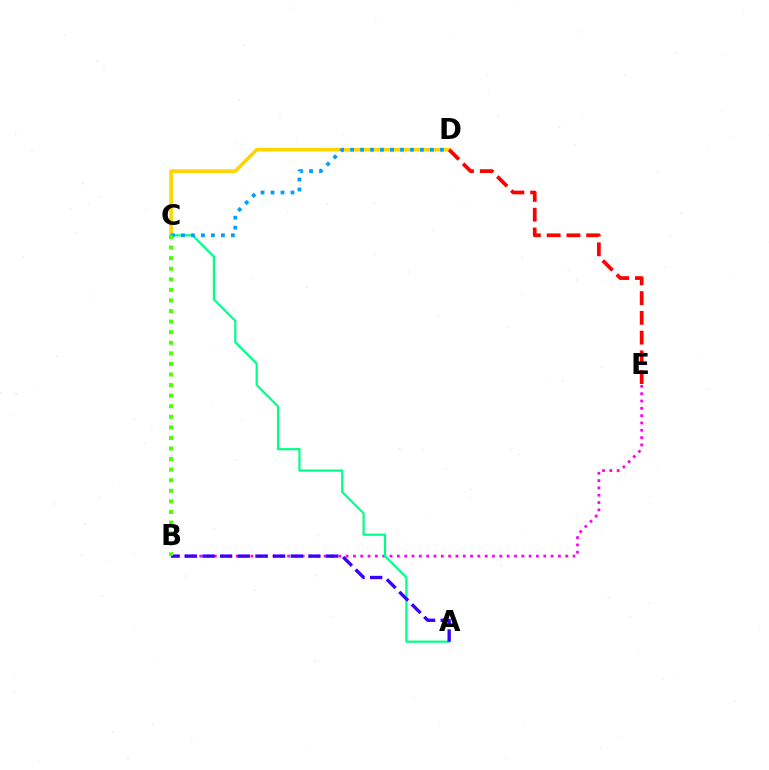{('C', 'D'): [{'color': '#ffd500', 'line_style': 'solid', 'thickness': 2.58}, {'color': '#009eff', 'line_style': 'dotted', 'thickness': 2.71}], ('B', 'E'): [{'color': '#ff00ed', 'line_style': 'dotted', 'thickness': 1.99}], ('A', 'C'): [{'color': '#00ff86', 'line_style': 'solid', 'thickness': 1.58}], ('A', 'B'): [{'color': '#3700ff', 'line_style': 'dashed', 'thickness': 2.4}], ('B', 'C'): [{'color': '#4fff00', 'line_style': 'dotted', 'thickness': 2.87}], ('D', 'E'): [{'color': '#ff0000', 'line_style': 'dashed', 'thickness': 2.68}]}